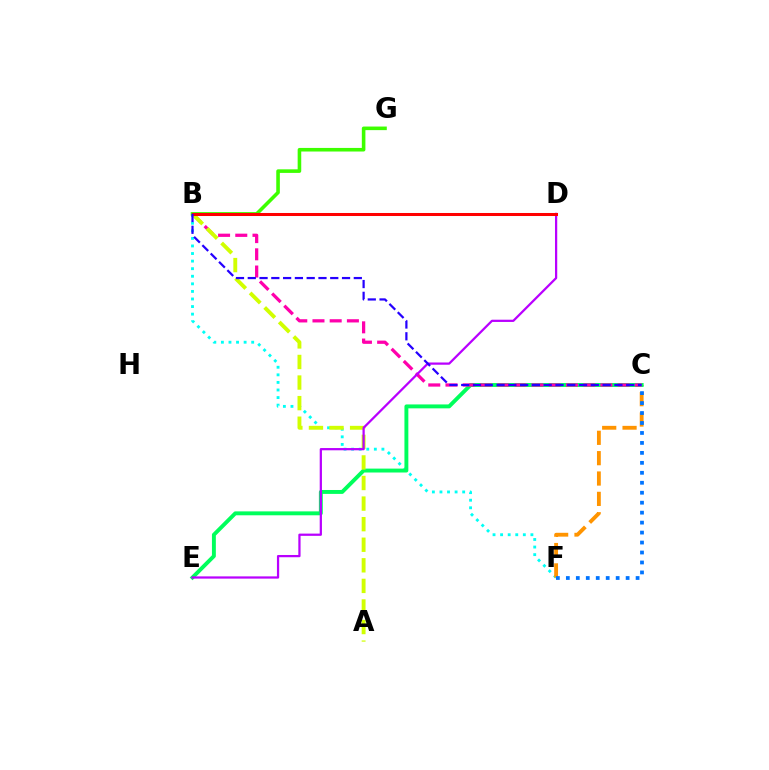{('B', 'F'): [{'color': '#00fff6', 'line_style': 'dotted', 'thickness': 2.06}], ('C', 'F'): [{'color': '#ff9400', 'line_style': 'dashed', 'thickness': 2.77}, {'color': '#0074ff', 'line_style': 'dotted', 'thickness': 2.71}], ('C', 'E'): [{'color': '#00ff5c', 'line_style': 'solid', 'thickness': 2.81}], ('B', 'C'): [{'color': '#ff00ac', 'line_style': 'dashed', 'thickness': 2.34}, {'color': '#2500ff', 'line_style': 'dashed', 'thickness': 1.6}], ('A', 'B'): [{'color': '#d1ff00', 'line_style': 'dashed', 'thickness': 2.8}], ('B', 'G'): [{'color': '#3dff00', 'line_style': 'solid', 'thickness': 2.58}], ('D', 'E'): [{'color': '#b900ff', 'line_style': 'solid', 'thickness': 1.61}], ('B', 'D'): [{'color': '#ff0000', 'line_style': 'solid', 'thickness': 2.18}]}